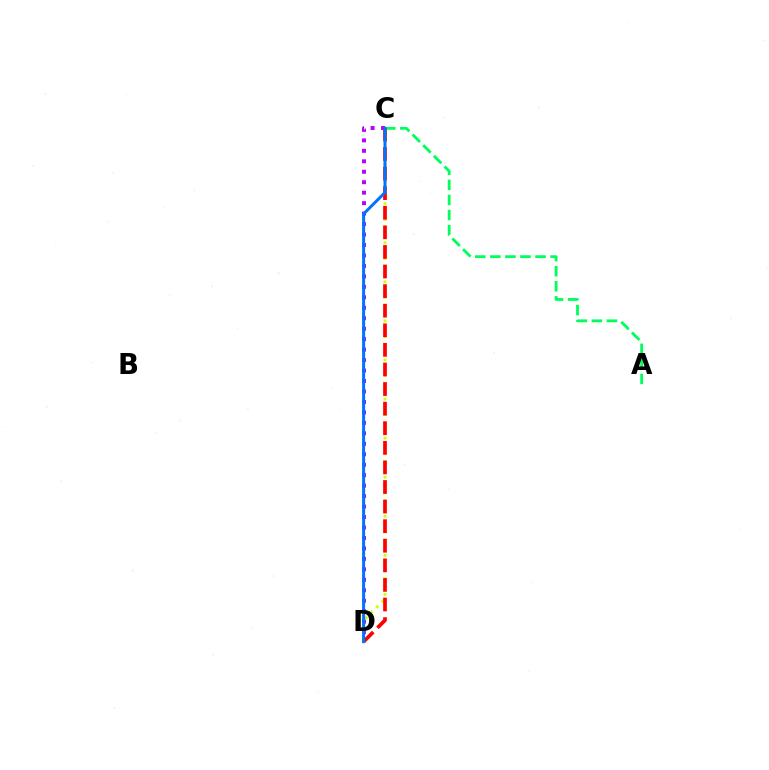{('A', 'C'): [{'color': '#00ff5c', 'line_style': 'dashed', 'thickness': 2.05}], ('C', 'D'): [{'color': '#b900ff', 'line_style': 'dotted', 'thickness': 2.84}, {'color': '#d1ff00', 'line_style': 'dotted', 'thickness': 2.12}, {'color': '#ff0000', 'line_style': 'dashed', 'thickness': 2.66}, {'color': '#0074ff', 'line_style': 'solid', 'thickness': 2.16}]}